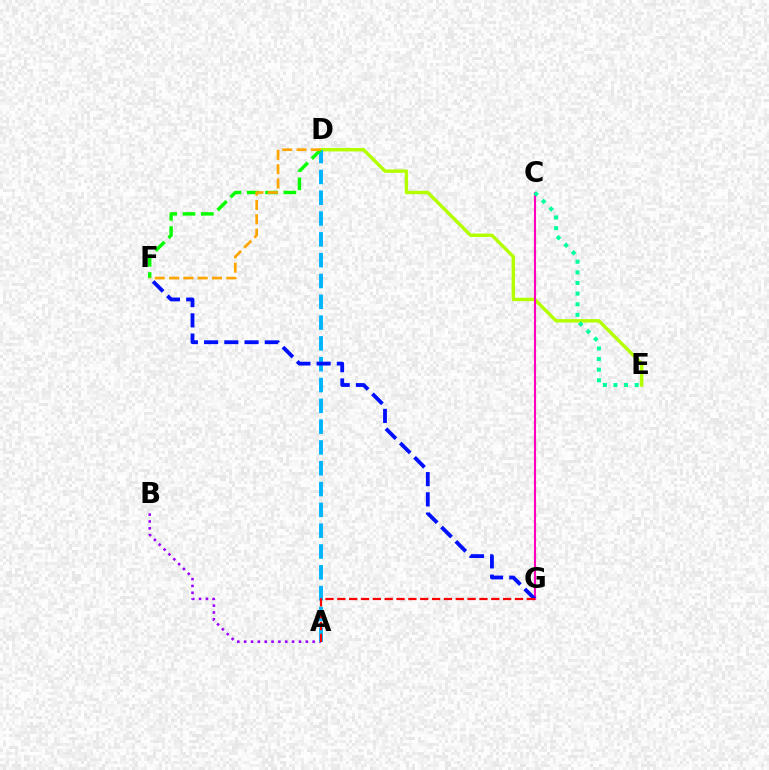{('A', 'B'): [{'color': '#9b00ff', 'line_style': 'dotted', 'thickness': 1.86}], ('D', 'E'): [{'color': '#b3ff00', 'line_style': 'solid', 'thickness': 2.46}], ('C', 'G'): [{'color': '#ff00bd', 'line_style': 'solid', 'thickness': 1.52}], ('A', 'D'): [{'color': '#00b5ff', 'line_style': 'dashed', 'thickness': 2.83}], ('F', 'G'): [{'color': '#0010ff', 'line_style': 'dashed', 'thickness': 2.75}], ('C', 'E'): [{'color': '#00ff9d', 'line_style': 'dotted', 'thickness': 2.89}], ('D', 'F'): [{'color': '#08ff00', 'line_style': 'dashed', 'thickness': 2.48}, {'color': '#ffa500', 'line_style': 'dashed', 'thickness': 1.94}], ('A', 'G'): [{'color': '#ff0000', 'line_style': 'dashed', 'thickness': 1.61}]}